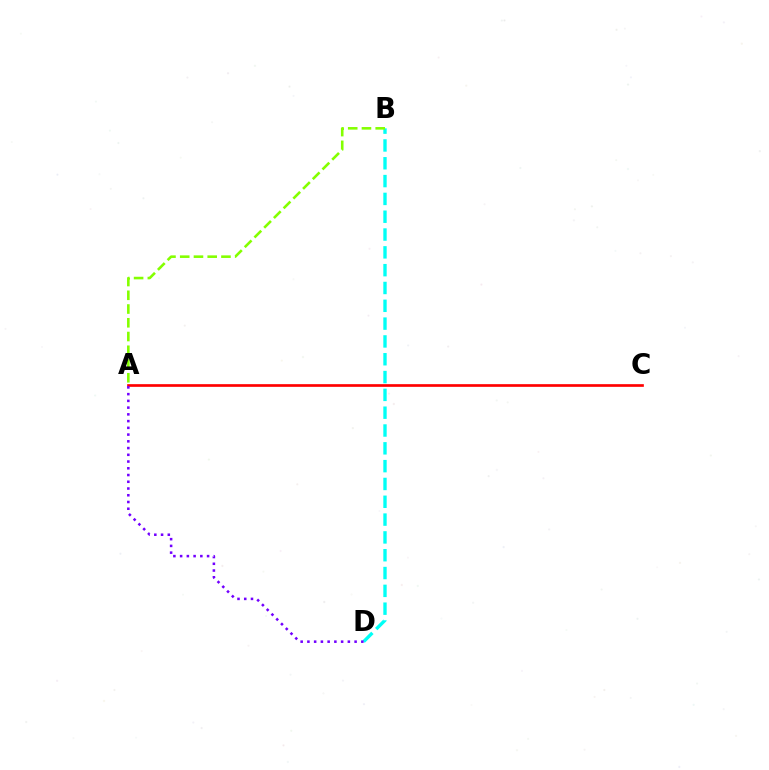{('B', 'D'): [{'color': '#00fff6', 'line_style': 'dashed', 'thickness': 2.42}], ('A', 'C'): [{'color': '#ff0000', 'line_style': 'solid', 'thickness': 1.93}], ('A', 'B'): [{'color': '#84ff00', 'line_style': 'dashed', 'thickness': 1.87}], ('A', 'D'): [{'color': '#7200ff', 'line_style': 'dotted', 'thickness': 1.83}]}